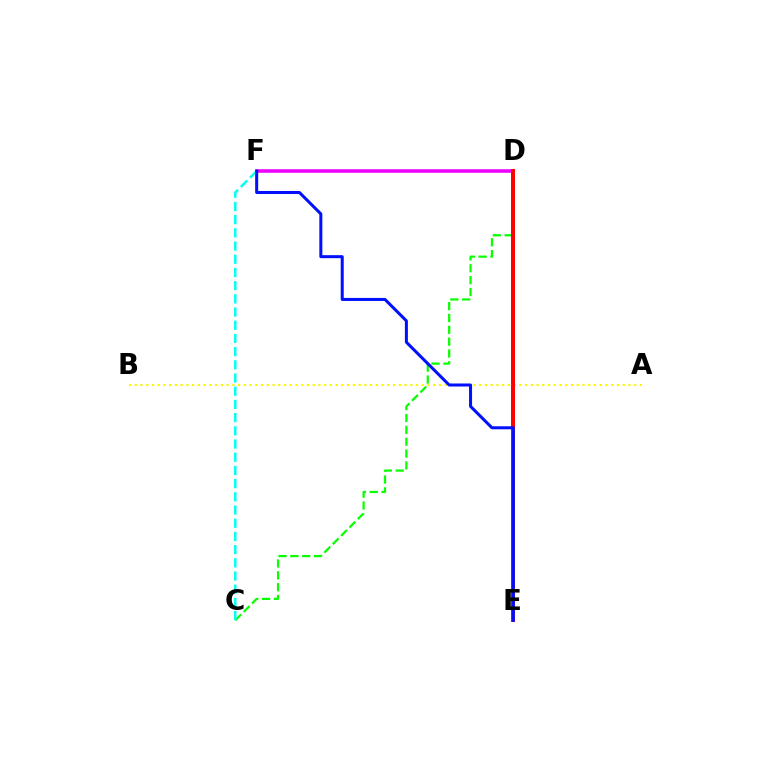{('D', 'F'): [{'color': '#ee00ff', 'line_style': 'solid', 'thickness': 2.56}], ('C', 'D'): [{'color': '#08ff00', 'line_style': 'dashed', 'thickness': 1.61}], ('A', 'B'): [{'color': '#fcf500', 'line_style': 'dotted', 'thickness': 1.56}], ('D', 'E'): [{'color': '#ff0000', 'line_style': 'solid', 'thickness': 2.86}], ('C', 'F'): [{'color': '#00fff6', 'line_style': 'dashed', 'thickness': 1.79}], ('E', 'F'): [{'color': '#0010ff', 'line_style': 'solid', 'thickness': 2.18}]}